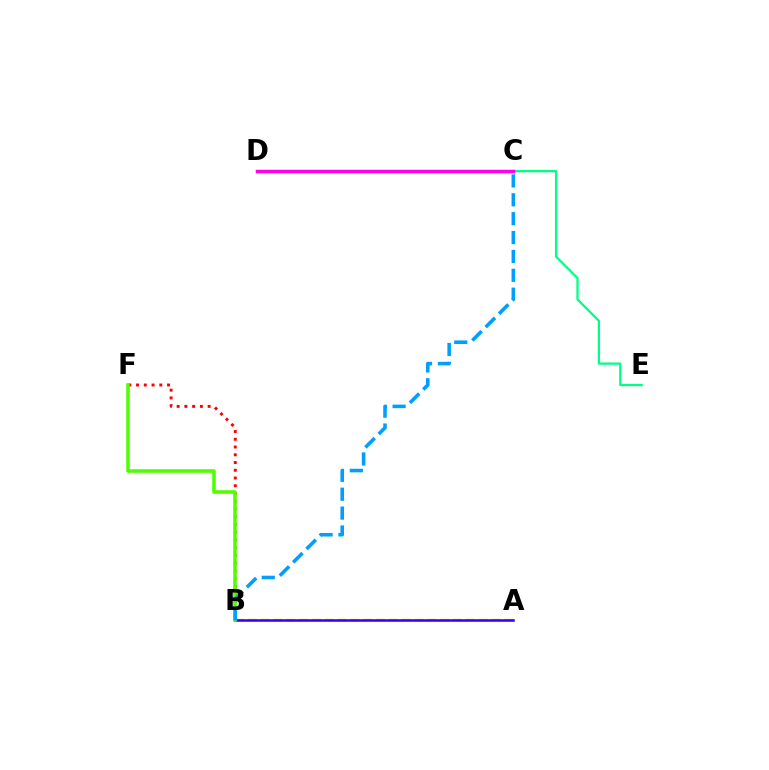{('A', 'B'): [{'color': '#ffd500', 'line_style': 'dashed', 'thickness': 1.74}, {'color': '#3700ff', 'line_style': 'solid', 'thickness': 1.84}], ('B', 'F'): [{'color': '#ff0000', 'line_style': 'dotted', 'thickness': 2.11}, {'color': '#4fff00', 'line_style': 'solid', 'thickness': 2.56}], ('C', 'E'): [{'color': '#00ff86', 'line_style': 'solid', 'thickness': 1.63}], ('C', 'D'): [{'color': '#ff00ed', 'line_style': 'solid', 'thickness': 2.51}], ('B', 'C'): [{'color': '#009eff', 'line_style': 'dashed', 'thickness': 2.57}]}